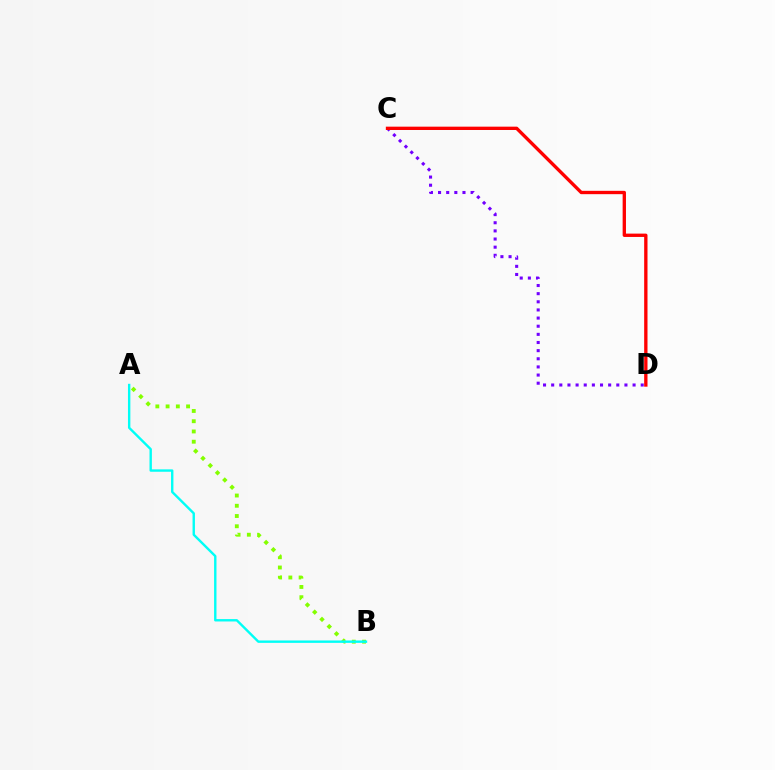{('A', 'B'): [{'color': '#84ff00', 'line_style': 'dotted', 'thickness': 2.78}, {'color': '#00fff6', 'line_style': 'solid', 'thickness': 1.72}], ('C', 'D'): [{'color': '#7200ff', 'line_style': 'dotted', 'thickness': 2.21}, {'color': '#ff0000', 'line_style': 'solid', 'thickness': 2.4}]}